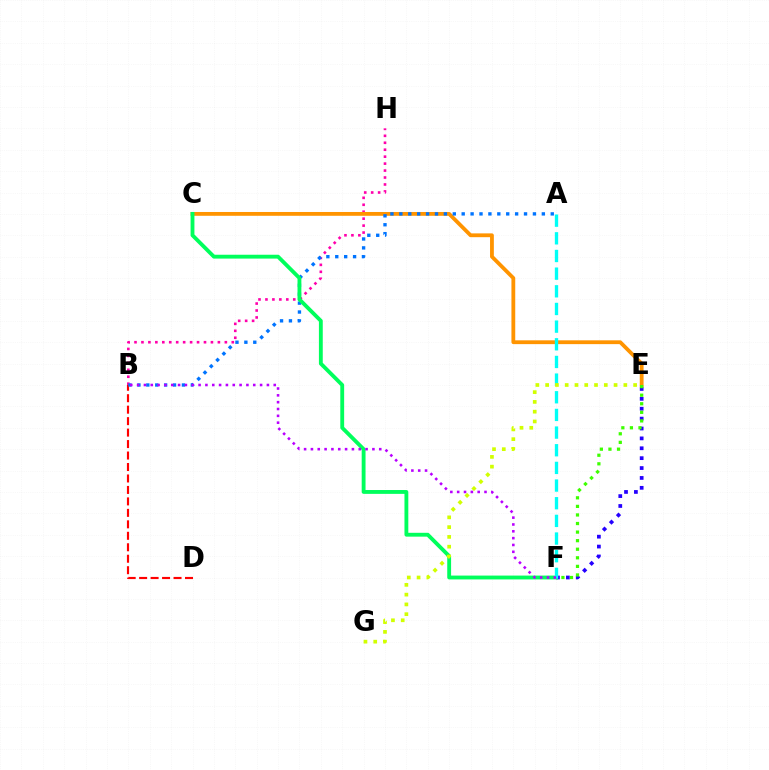{('B', 'H'): [{'color': '#ff00ac', 'line_style': 'dotted', 'thickness': 1.89}], ('C', 'E'): [{'color': '#ff9400', 'line_style': 'solid', 'thickness': 2.74}], ('E', 'F'): [{'color': '#2500ff', 'line_style': 'dotted', 'thickness': 2.69}, {'color': '#3dff00', 'line_style': 'dotted', 'thickness': 2.33}], ('B', 'D'): [{'color': '#ff0000', 'line_style': 'dashed', 'thickness': 1.56}], ('A', 'B'): [{'color': '#0074ff', 'line_style': 'dotted', 'thickness': 2.42}], ('C', 'F'): [{'color': '#00ff5c', 'line_style': 'solid', 'thickness': 2.77}], ('A', 'F'): [{'color': '#00fff6', 'line_style': 'dashed', 'thickness': 2.4}], ('E', 'G'): [{'color': '#d1ff00', 'line_style': 'dotted', 'thickness': 2.66}], ('B', 'F'): [{'color': '#b900ff', 'line_style': 'dotted', 'thickness': 1.86}]}